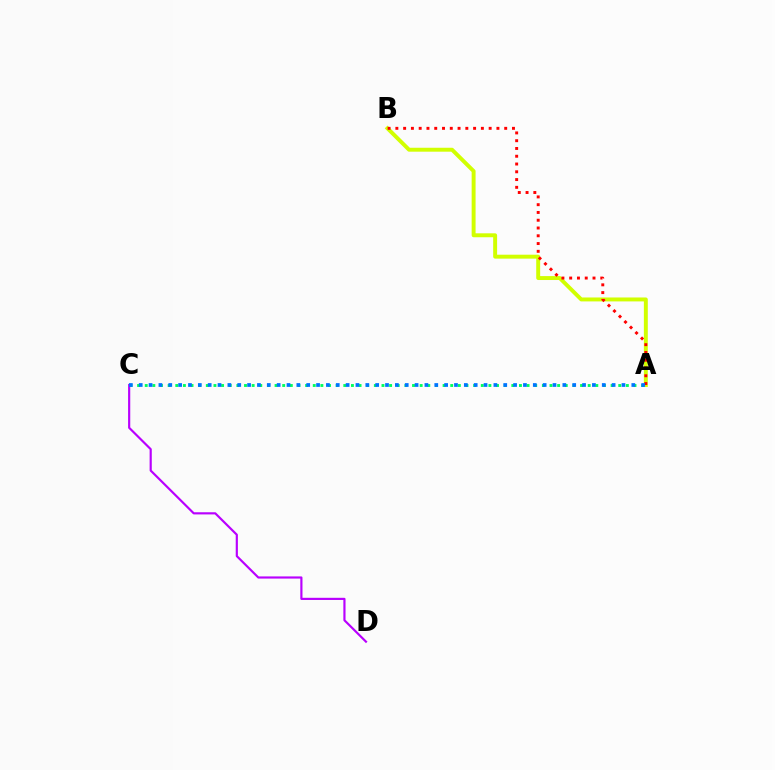{('A', 'B'): [{'color': '#d1ff00', 'line_style': 'solid', 'thickness': 2.83}, {'color': '#ff0000', 'line_style': 'dotted', 'thickness': 2.11}], ('C', 'D'): [{'color': '#b900ff', 'line_style': 'solid', 'thickness': 1.56}], ('A', 'C'): [{'color': '#00ff5c', 'line_style': 'dotted', 'thickness': 2.08}, {'color': '#0074ff', 'line_style': 'dotted', 'thickness': 2.68}]}